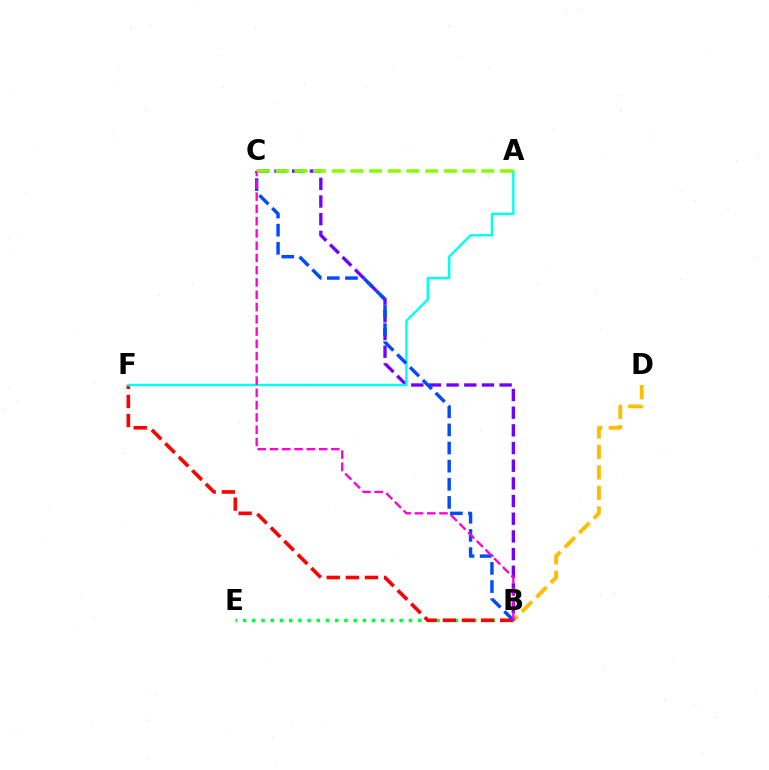{('B', 'D'): [{'color': '#ffbd00', 'line_style': 'dashed', 'thickness': 2.79}], ('B', 'E'): [{'color': '#00ff39', 'line_style': 'dotted', 'thickness': 2.5}], ('B', 'F'): [{'color': '#ff0000', 'line_style': 'dashed', 'thickness': 2.6}], ('B', 'C'): [{'color': '#7200ff', 'line_style': 'dashed', 'thickness': 2.4}, {'color': '#004bff', 'line_style': 'dashed', 'thickness': 2.46}, {'color': '#ff00cf', 'line_style': 'dashed', 'thickness': 1.67}], ('A', 'F'): [{'color': '#00fff6', 'line_style': 'solid', 'thickness': 1.74}], ('A', 'C'): [{'color': '#84ff00', 'line_style': 'dashed', 'thickness': 2.54}]}